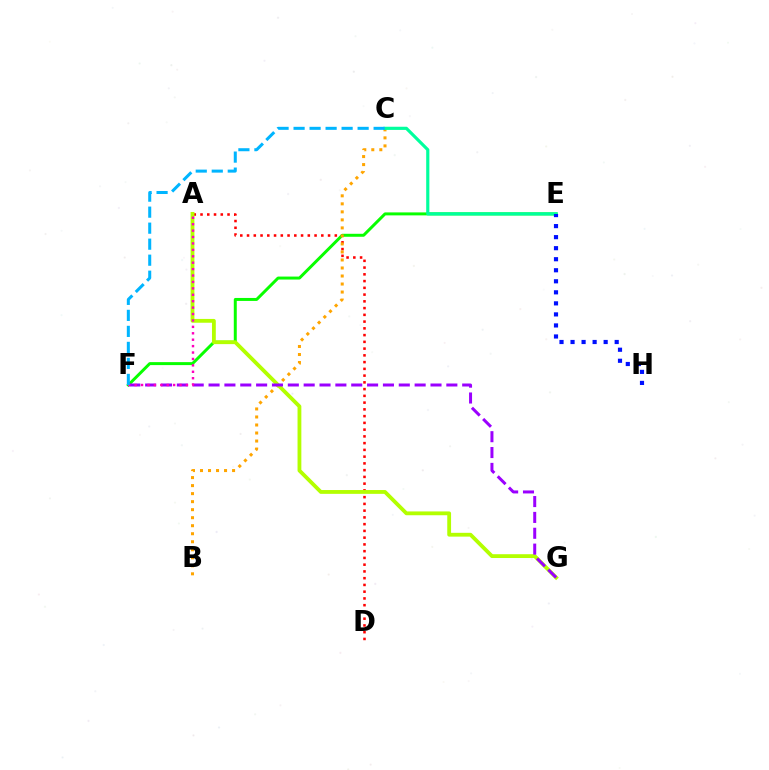{('A', 'D'): [{'color': '#ff0000', 'line_style': 'dotted', 'thickness': 1.83}], ('E', 'F'): [{'color': '#08ff00', 'line_style': 'solid', 'thickness': 2.14}], ('B', 'C'): [{'color': '#ffa500', 'line_style': 'dotted', 'thickness': 2.18}], ('A', 'G'): [{'color': '#b3ff00', 'line_style': 'solid', 'thickness': 2.74}], ('F', 'G'): [{'color': '#9b00ff', 'line_style': 'dashed', 'thickness': 2.15}], ('C', 'E'): [{'color': '#00ff9d', 'line_style': 'solid', 'thickness': 2.28}], ('E', 'H'): [{'color': '#0010ff', 'line_style': 'dotted', 'thickness': 3.0}], ('A', 'F'): [{'color': '#ff00bd', 'line_style': 'dotted', 'thickness': 1.74}], ('C', 'F'): [{'color': '#00b5ff', 'line_style': 'dashed', 'thickness': 2.17}]}